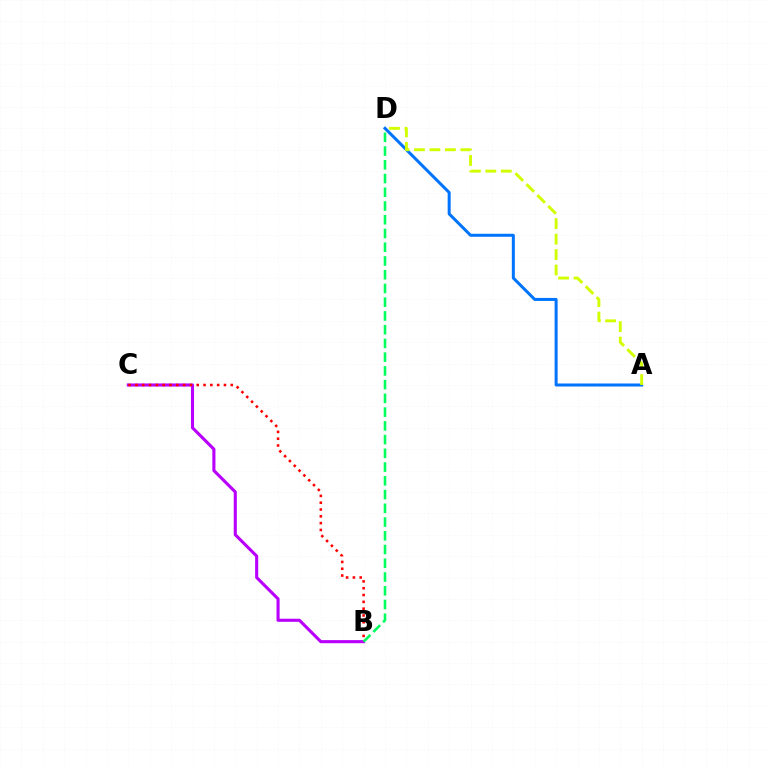{('B', 'C'): [{'color': '#b900ff', 'line_style': 'solid', 'thickness': 2.22}, {'color': '#ff0000', 'line_style': 'dotted', 'thickness': 1.85}], ('A', 'D'): [{'color': '#0074ff', 'line_style': 'solid', 'thickness': 2.17}, {'color': '#d1ff00', 'line_style': 'dashed', 'thickness': 2.1}], ('B', 'D'): [{'color': '#00ff5c', 'line_style': 'dashed', 'thickness': 1.87}]}